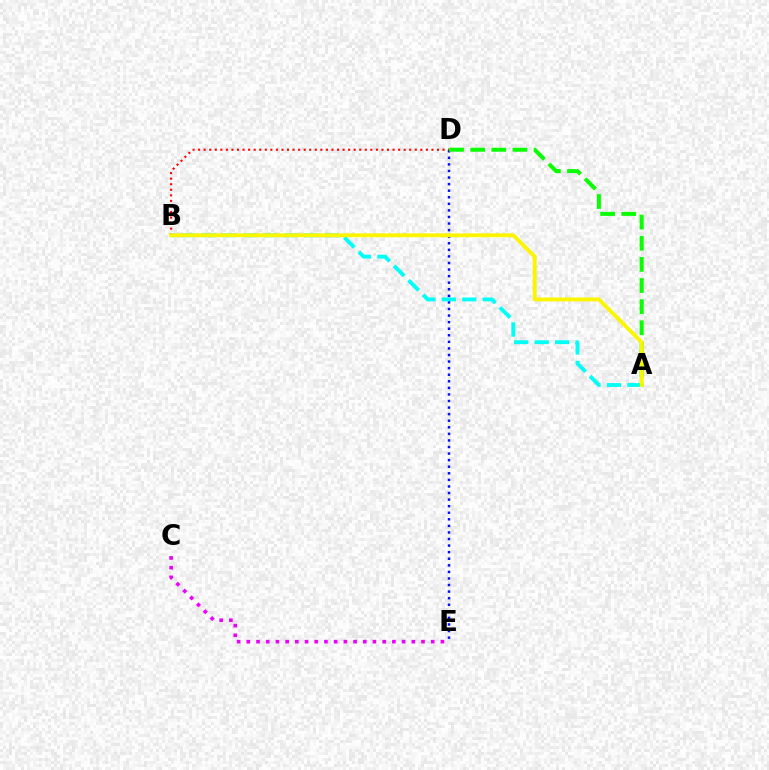{('C', 'E'): [{'color': '#ee00ff', 'line_style': 'dotted', 'thickness': 2.64}], ('D', 'E'): [{'color': '#0010ff', 'line_style': 'dotted', 'thickness': 1.79}], ('B', 'D'): [{'color': '#ff0000', 'line_style': 'dotted', 'thickness': 1.51}], ('A', 'B'): [{'color': '#00fff6', 'line_style': 'dashed', 'thickness': 2.79}, {'color': '#fcf500', 'line_style': 'solid', 'thickness': 2.79}], ('A', 'D'): [{'color': '#08ff00', 'line_style': 'dashed', 'thickness': 2.87}]}